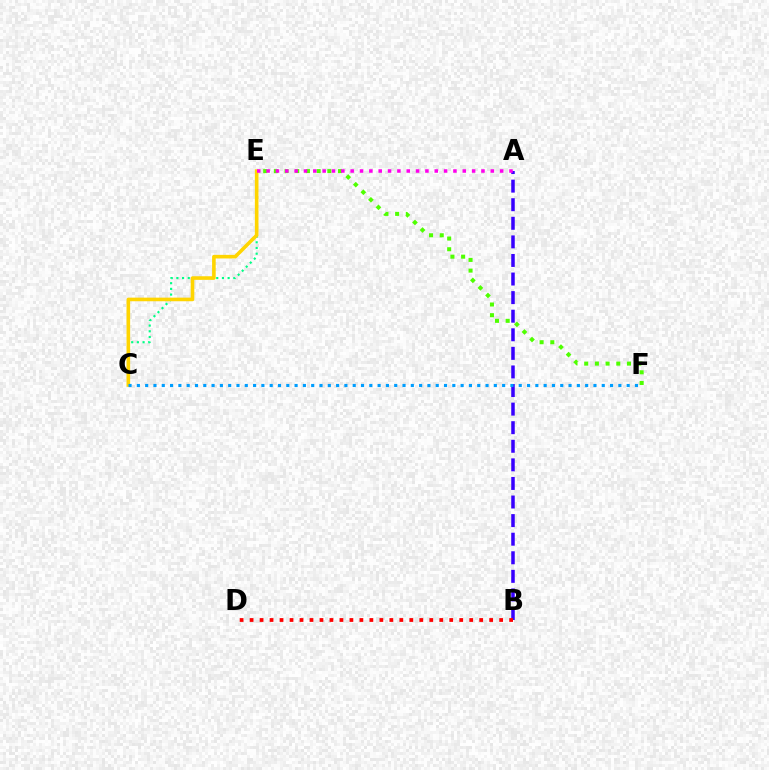{('C', 'E'): [{'color': '#00ff86', 'line_style': 'dotted', 'thickness': 1.55}, {'color': '#ffd500', 'line_style': 'solid', 'thickness': 2.6}], ('E', 'F'): [{'color': '#4fff00', 'line_style': 'dotted', 'thickness': 2.9}], ('A', 'B'): [{'color': '#3700ff', 'line_style': 'dashed', 'thickness': 2.52}], ('C', 'F'): [{'color': '#009eff', 'line_style': 'dotted', 'thickness': 2.26}], ('B', 'D'): [{'color': '#ff0000', 'line_style': 'dotted', 'thickness': 2.71}], ('A', 'E'): [{'color': '#ff00ed', 'line_style': 'dotted', 'thickness': 2.54}]}